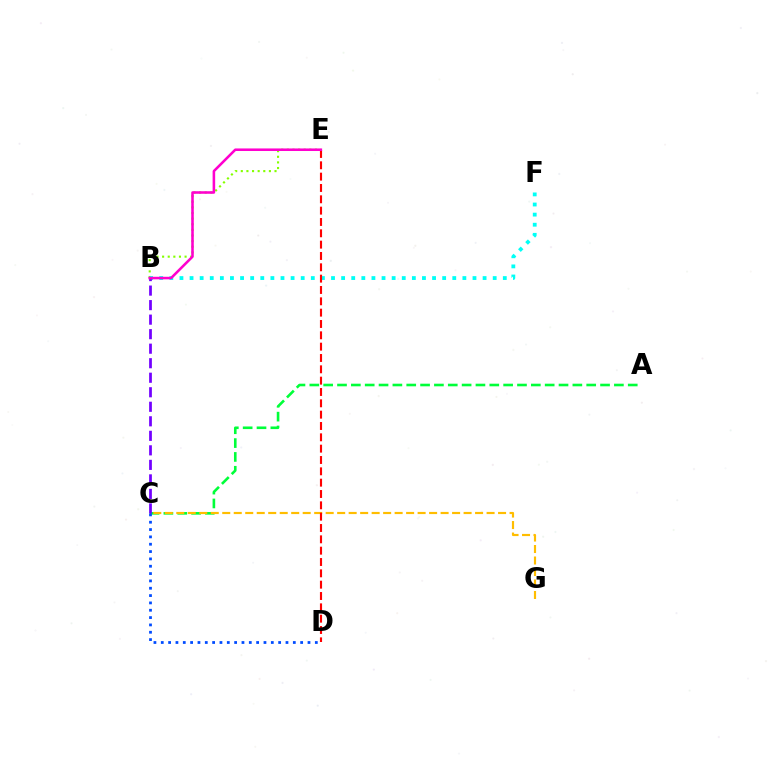{('A', 'C'): [{'color': '#00ff39', 'line_style': 'dashed', 'thickness': 1.88}], ('B', 'E'): [{'color': '#84ff00', 'line_style': 'dotted', 'thickness': 1.53}, {'color': '#ff00cf', 'line_style': 'solid', 'thickness': 1.84}], ('B', 'F'): [{'color': '#00fff6', 'line_style': 'dotted', 'thickness': 2.75}], ('C', 'D'): [{'color': '#004bff', 'line_style': 'dotted', 'thickness': 1.99}], ('B', 'C'): [{'color': '#7200ff', 'line_style': 'dashed', 'thickness': 1.97}], ('C', 'G'): [{'color': '#ffbd00', 'line_style': 'dashed', 'thickness': 1.56}], ('D', 'E'): [{'color': '#ff0000', 'line_style': 'dashed', 'thickness': 1.54}]}